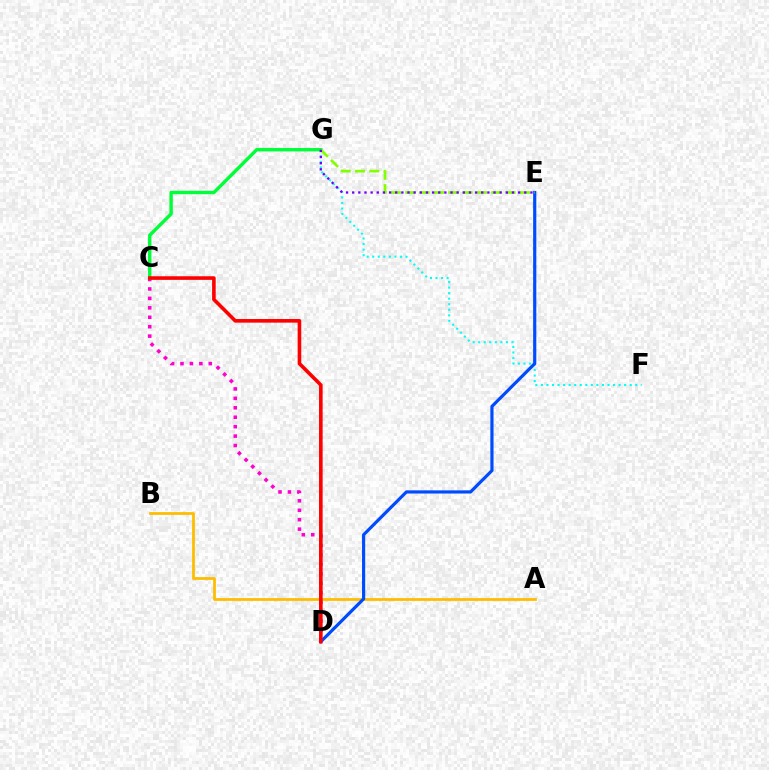{('C', 'D'): [{'color': '#ff00cf', 'line_style': 'dotted', 'thickness': 2.56}, {'color': '#ff0000', 'line_style': 'solid', 'thickness': 2.6}], ('A', 'B'): [{'color': '#ffbd00', 'line_style': 'solid', 'thickness': 1.99}], ('F', 'G'): [{'color': '#00fff6', 'line_style': 'dotted', 'thickness': 1.51}], ('D', 'E'): [{'color': '#004bff', 'line_style': 'solid', 'thickness': 2.29}], ('C', 'G'): [{'color': '#00ff39', 'line_style': 'solid', 'thickness': 2.44}], ('E', 'G'): [{'color': '#84ff00', 'line_style': 'dashed', 'thickness': 1.95}, {'color': '#7200ff', 'line_style': 'dotted', 'thickness': 1.67}]}